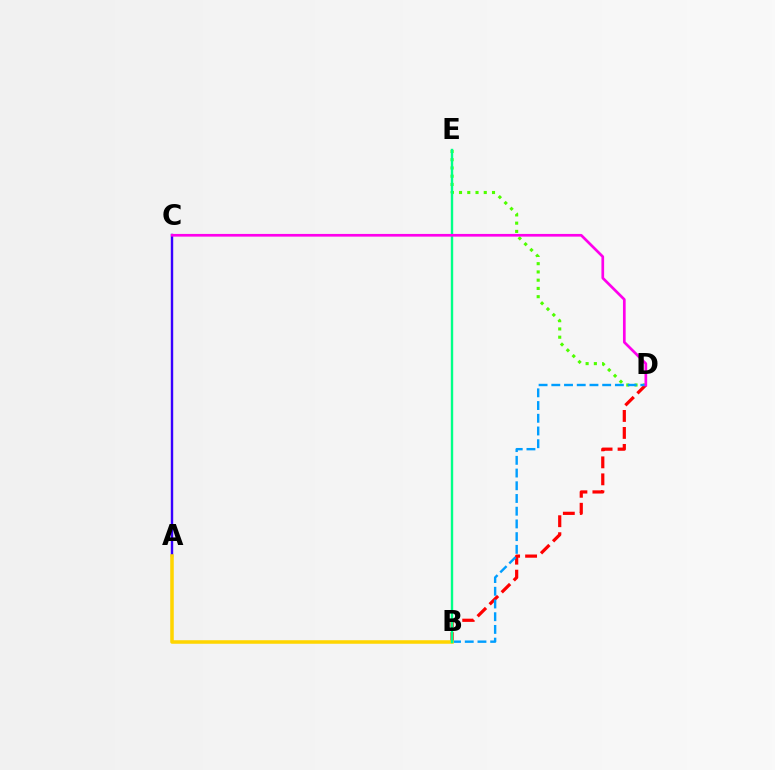{('D', 'E'): [{'color': '#4fff00', 'line_style': 'dotted', 'thickness': 2.24}], ('A', 'C'): [{'color': '#3700ff', 'line_style': 'solid', 'thickness': 1.74}], ('B', 'D'): [{'color': '#ff0000', 'line_style': 'dashed', 'thickness': 2.31}, {'color': '#009eff', 'line_style': 'dashed', 'thickness': 1.73}], ('A', 'B'): [{'color': '#ffd500', 'line_style': 'solid', 'thickness': 2.54}], ('B', 'E'): [{'color': '#00ff86', 'line_style': 'solid', 'thickness': 1.71}], ('C', 'D'): [{'color': '#ff00ed', 'line_style': 'solid', 'thickness': 1.94}]}